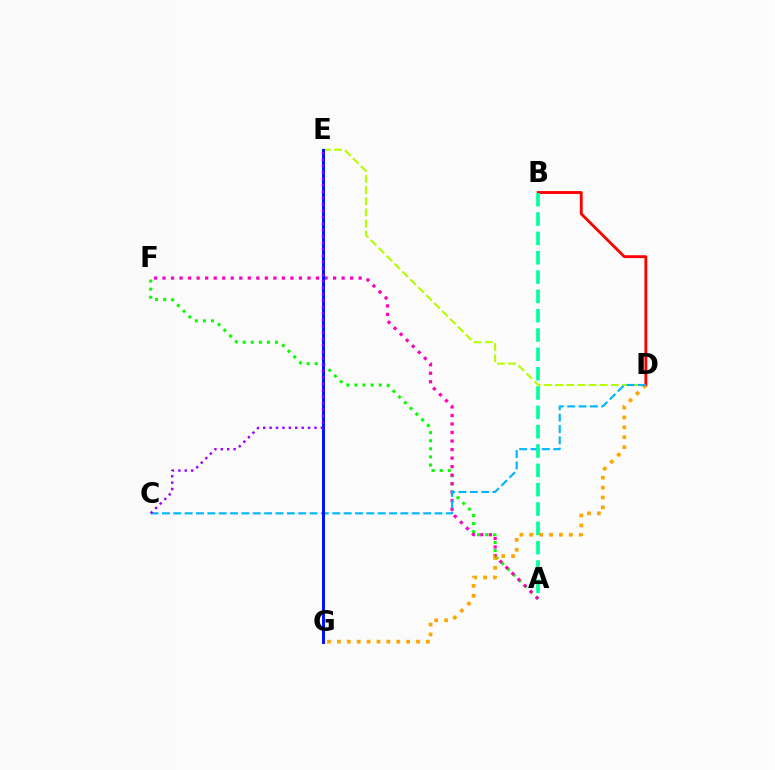{('A', 'F'): [{'color': '#08ff00', 'line_style': 'dotted', 'thickness': 2.2}, {'color': '#ff00bd', 'line_style': 'dotted', 'thickness': 2.32}], ('D', 'E'): [{'color': '#b3ff00', 'line_style': 'dashed', 'thickness': 1.52}], ('B', 'D'): [{'color': '#ff0000', 'line_style': 'solid', 'thickness': 2.06}], ('D', 'G'): [{'color': '#ffa500', 'line_style': 'dotted', 'thickness': 2.69}], ('C', 'D'): [{'color': '#00b5ff', 'line_style': 'dashed', 'thickness': 1.54}], ('A', 'B'): [{'color': '#00ff9d', 'line_style': 'dashed', 'thickness': 2.63}], ('E', 'G'): [{'color': '#0010ff', 'line_style': 'solid', 'thickness': 2.13}], ('C', 'E'): [{'color': '#9b00ff', 'line_style': 'dotted', 'thickness': 1.74}]}